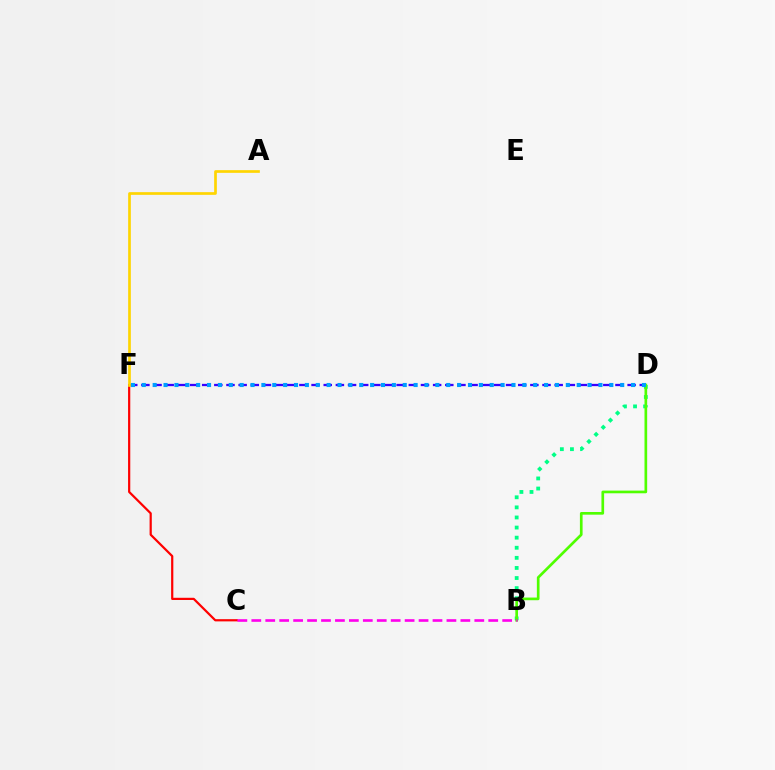{('C', 'F'): [{'color': '#ff0000', 'line_style': 'solid', 'thickness': 1.59}], ('B', 'D'): [{'color': '#00ff86', 'line_style': 'dotted', 'thickness': 2.74}, {'color': '#4fff00', 'line_style': 'solid', 'thickness': 1.93}], ('D', 'F'): [{'color': '#3700ff', 'line_style': 'dashed', 'thickness': 1.65}, {'color': '#009eff', 'line_style': 'dotted', 'thickness': 2.95}], ('B', 'C'): [{'color': '#ff00ed', 'line_style': 'dashed', 'thickness': 1.89}], ('A', 'F'): [{'color': '#ffd500', 'line_style': 'solid', 'thickness': 1.93}]}